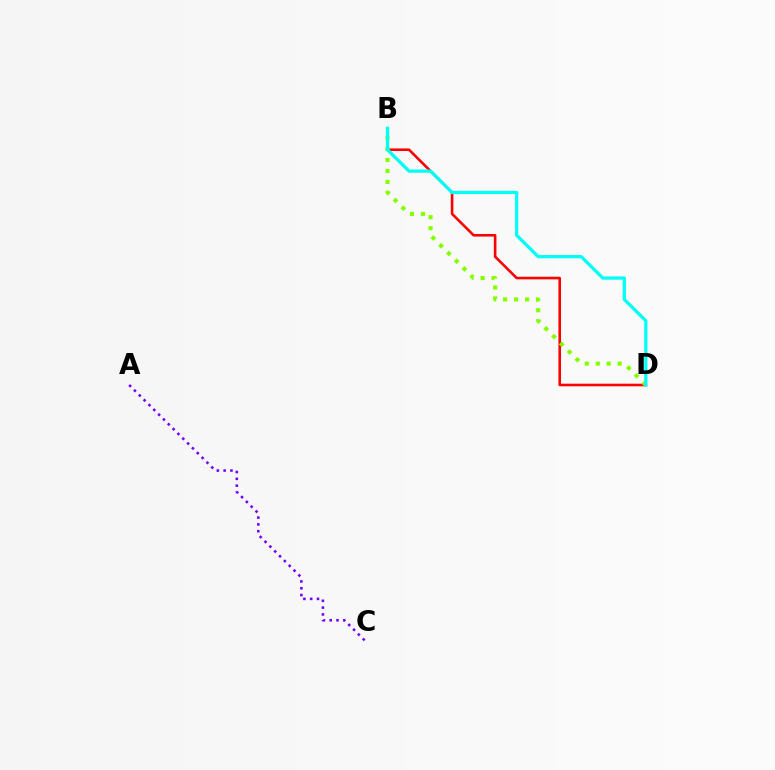{('B', 'D'): [{'color': '#ff0000', 'line_style': 'solid', 'thickness': 1.87}, {'color': '#84ff00', 'line_style': 'dotted', 'thickness': 2.98}, {'color': '#00fff6', 'line_style': 'solid', 'thickness': 2.34}], ('A', 'C'): [{'color': '#7200ff', 'line_style': 'dotted', 'thickness': 1.85}]}